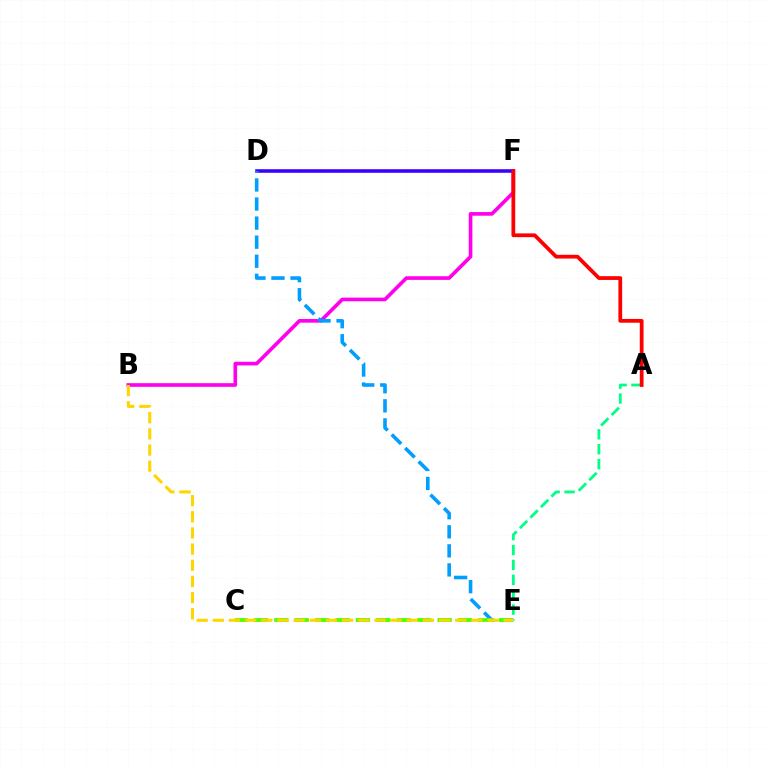{('B', 'F'): [{'color': '#ff00ed', 'line_style': 'solid', 'thickness': 2.62}], ('D', 'F'): [{'color': '#3700ff', 'line_style': 'solid', 'thickness': 2.57}], ('D', 'E'): [{'color': '#009eff', 'line_style': 'dashed', 'thickness': 2.59}], ('A', 'E'): [{'color': '#00ff86', 'line_style': 'dashed', 'thickness': 2.02}], ('C', 'E'): [{'color': '#4fff00', 'line_style': 'dashed', 'thickness': 2.77}], ('A', 'F'): [{'color': '#ff0000', 'line_style': 'solid', 'thickness': 2.71}], ('B', 'E'): [{'color': '#ffd500', 'line_style': 'dashed', 'thickness': 2.2}]}